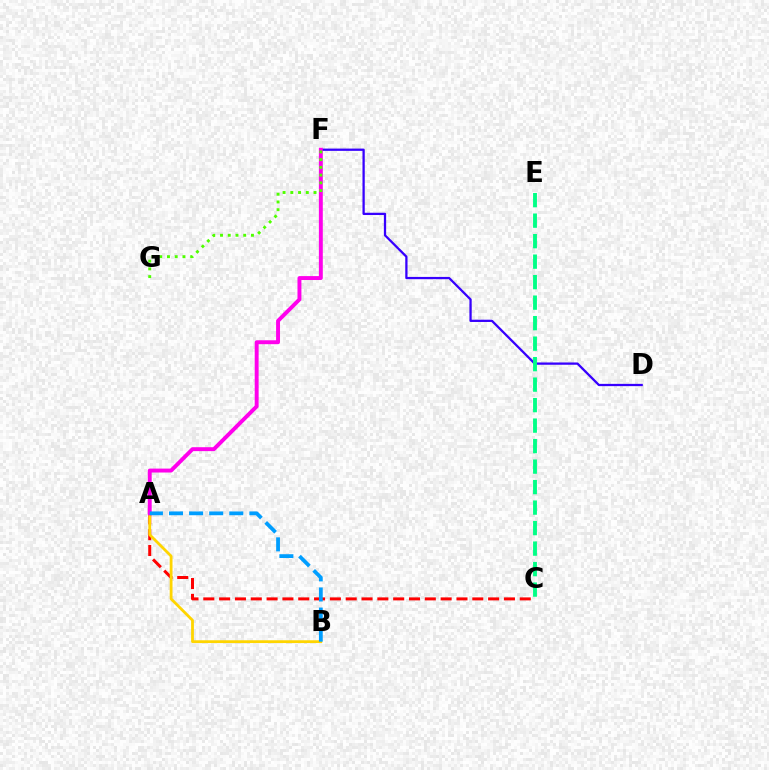{('D', 'F'): [{'color': '#3700ff', 'line_style': 'solid', 'thickness': 1.64}], ('A', 'C'): [{'color': '#ff0000', 'line_style': 'dashed', 'thickness': 2.15}], ('C', 'E'): [{'color': '#00ff86', 'line_style': 'dashed', 'thickness': 2.78}], ('A', 'B'): [{'color': '#ffd500', 'line_style': 'solid', 'thickness': 2.01}, {'color': '#009eff', 'line_style': 'dashed', 'thickness': 2.73}], ('A', 'F'): [{'color': '#ff00ed', 'line_style': 'solid', 'thickness': 2.82}], ('F', 'G'): [{'color': '#4fff00', 'line_style': 'dotted', 'thickness': 2.1}]}